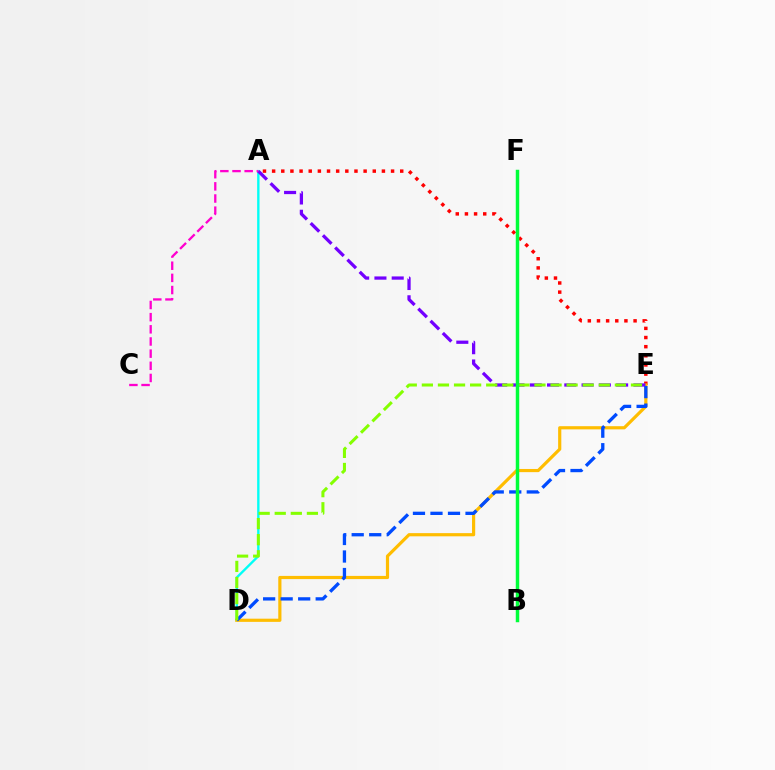{('A', 'E'): [{'color': '#ff0000', 'line_style': 'dotted', 'thickness': 2.49}, {'color': '#7200ff', 'line_style': 'dashed', 'thickness': 2.35}], ('A', 'D'): [{'color': '#00fff6', 'line_style': 'solid', 'thickness': 1.7}], ('D', 'E'): [{'color': '#ffbd00', 'line_style': 'solid', 'thickness': 2.29}, {'color': '#004bff', 'line_style': 'dashed', 'thickness': 2.38}, {'color': '#84ff00', 'line_style': 'dashed', 'thickness': 2.19}], ('B', 'F'): [{'color': '#00ff39', 'line_style': 'solid', 'thickness': 2.5}], ('A', 'C'): [{'color': '#ff00cf', 'line_style': 'dashed', 'thickness': 1.65}]}